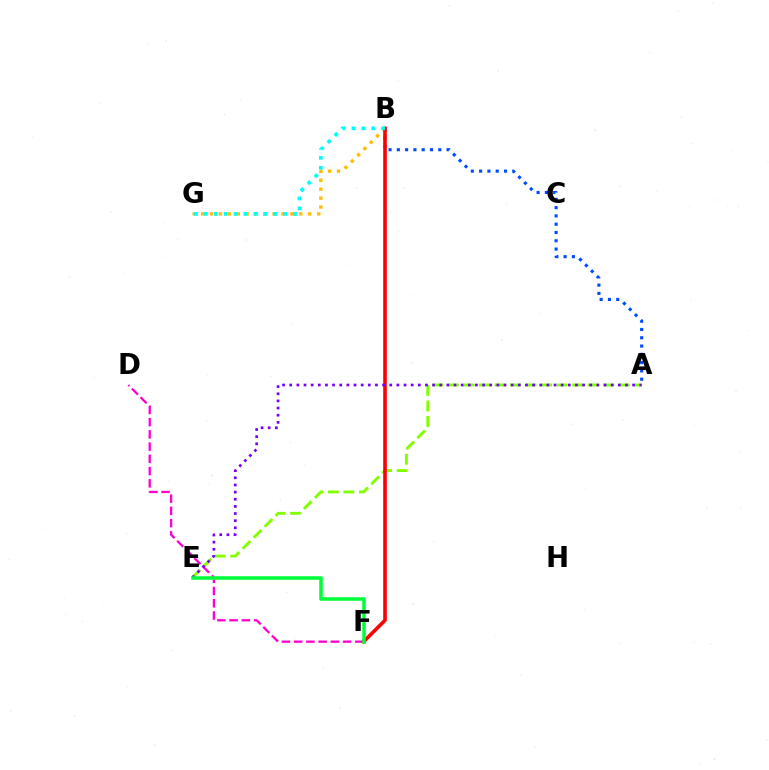{('A', 'E'): [{'color': '#84ff00', 'line_style': 'dashed', 'thickness': 2.11}, {'color': '#7200ff', 'line_style': 'dotted', 'thickness': 1.94}], ('A', 'B'): [{'color': '#004bff', 'line_style': 'dotted', 'thickness': 2.25}], ('D', 'F'): [{'color': '#ff00cf', 'line_style': 'dashed', 'thickness': 1.66}], ('B', 'G'): [{'color': '#ffbd00', 'line_style': 'dotted', 'thickness': 2.43}, {'color': '#00fff6', 'line_style': 'dotted', 'thickness': 2.69}], ('B', 'F'): [{'color': '#ff0000', 'line_style': 'solid', 'thickness': 2.61}], ('E', 'F'): [{'color': '#00ff39', 'line_style': 'solid', 'thickness': 2.56}]}